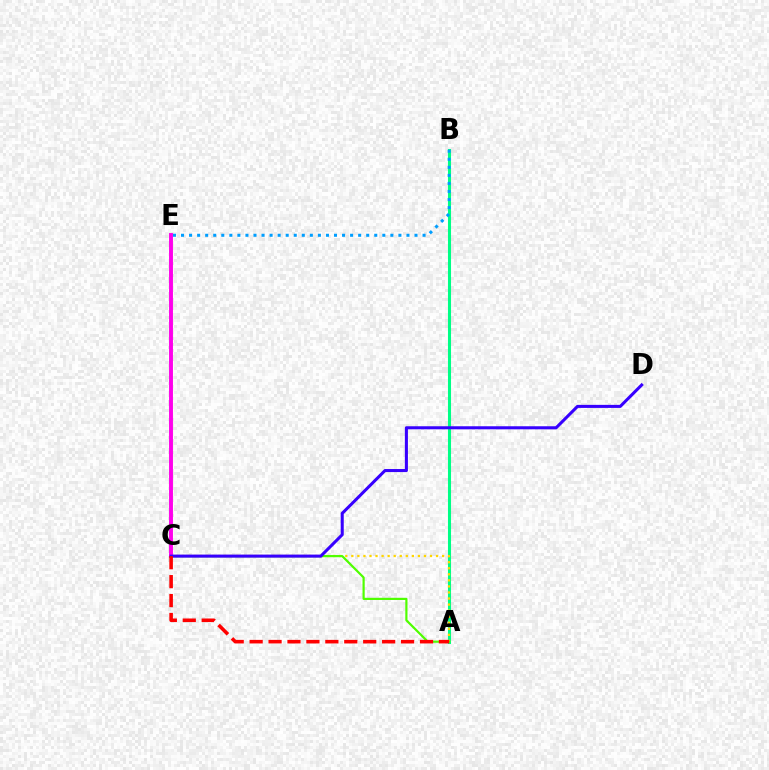{('A', 'B'): [{'color': '#00ff86', 'line_style': 'solid', 'thickness': 2.2}], ('A', 'C'): [{'color': '#ffd500', 'line_style': 'dotted', 'thickness': 1.64}, {'color': '#4fff00', 'line_style': 'solid', 'thickness': 1.58}, {'color': '#ff0000', 'line_style': 'dashed', 'thickness': 2.57}], ('C', 'E'): [{'color': '#ff00ed', 'line_style': 'solid', 'thickness': 2.81}], ('B', 'E'): [{'color': '#009eff', 'line_style': 'dotted', 'thickness': 2.19}], ('C', 'D'): [{'color': '#3700ff', 'line_style': 'solid', 'thickness': 2.19}]}